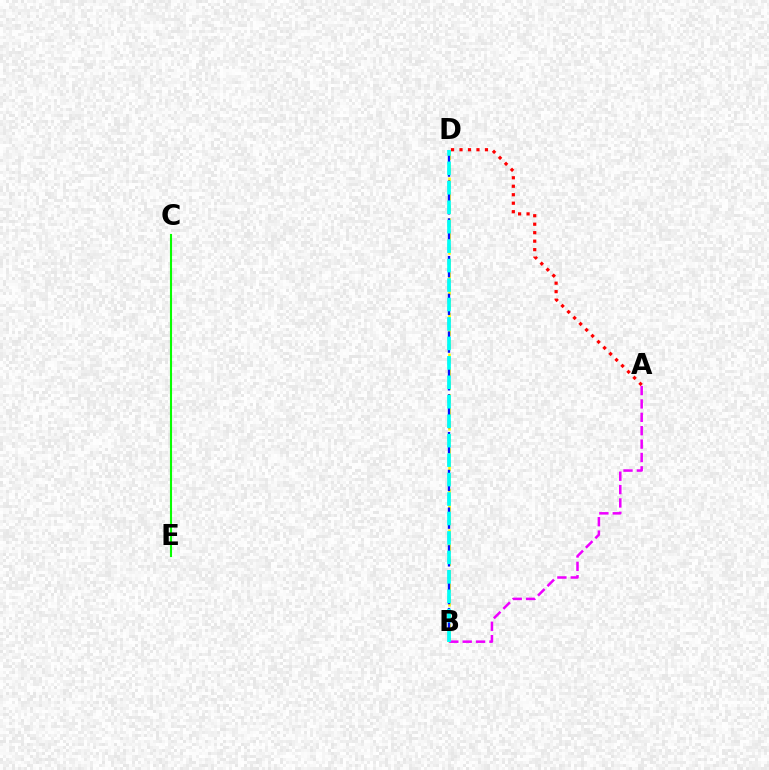{('C', 'E'): [{'color': '#08ff00', 'line_style': 'solid', 'thickness': 1.52}], ('B', 'D'): [{'color': '#fcf500', 'line_style': 'dashed', 'thickness': 1.84}, {'color': '#0010ff', 'line_style': 'dashed', 'thickness': 1.71}, {'color': '#00fff6', 'line_style': 'dashed', 'thickness': 2.64}], ('A', 'B'): [{'color': '#ee00ff', 'line_style': 'dashed', 'thickness': 1.82}], ('A', 'D'): [{'color': '#ff0000', 'line_style': 'dotted', 'thickness': 2.3}]}